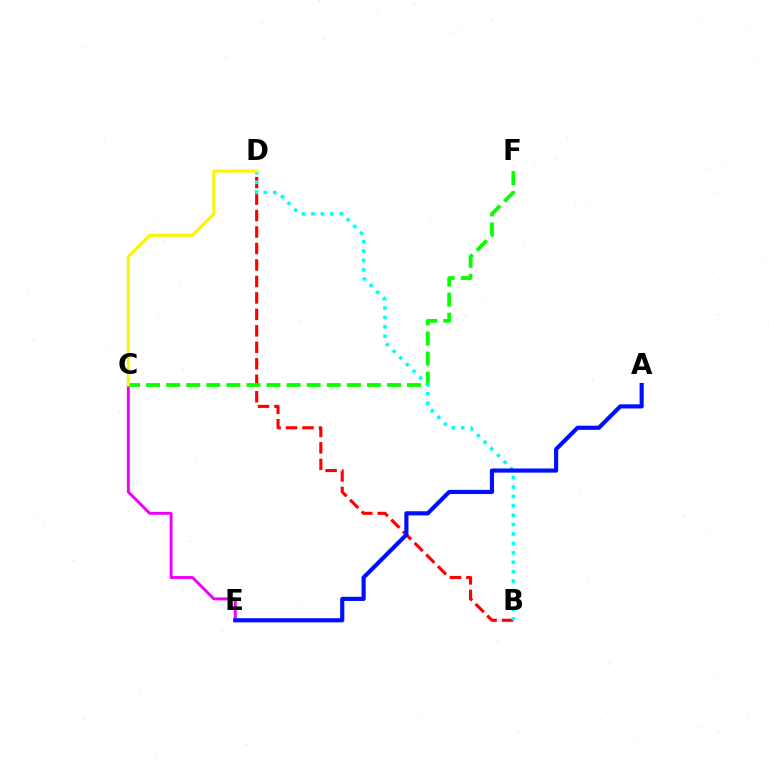{('B', 'D'): [{'color': '#ff0000', 'line_style': 'dashed', 'thickness': 2.24}, {'color': '#00fff6', 'line_style': 'dotted', 'thickness': 2.56}], ('C', 'F'): [{'color': '#08ff00', 'line_style': 'dashed', 'thickness': 2.73}], ('C', 'E'): [{'color': '#ee00ff', 'line_style': 'solid', 'thickness': 2.1}], ('A', 'E'): [{'color': '#0010ff', 'line_style': 'solid', 'thickness': 2.99}], ('C', 'D'): [{'color': '#fcf500', 'line_style': 'solid', 'thickness': 2.21}]}